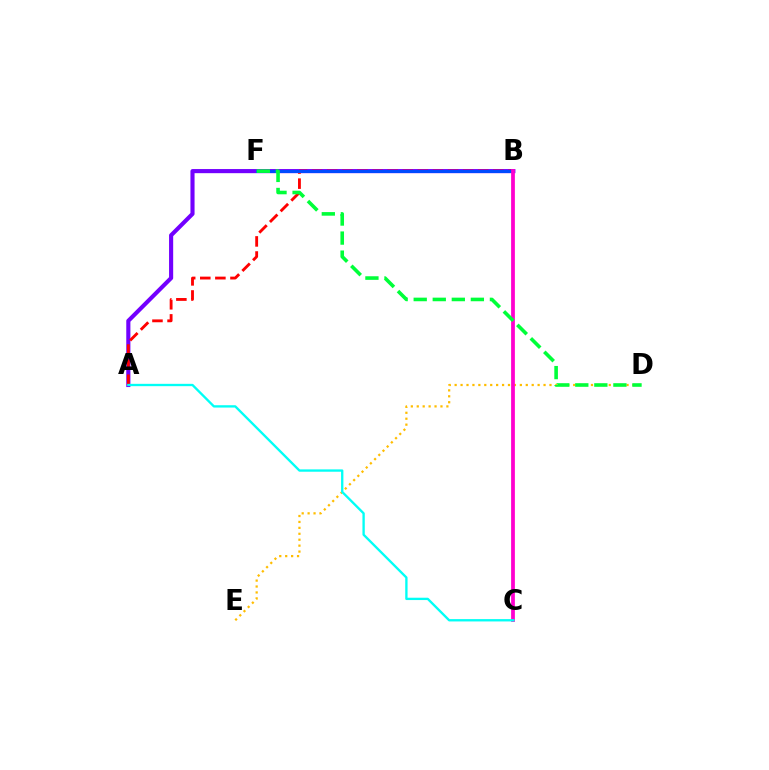{('B', 'C'): [{'color': '#84ff00', 'line_style': 'solid', 'thickness': 1.5}, {'color': '#ff00cf', 'line_style': 'solid', 'thickness': 2.71}], ('A', 'B'): [{'color': '#7200ff', 'line_style': 'solid', 'thickness': 2.97}, {'color': '#ff0000', 'line_style': 'dashed', 'thickness': 2.05}], ('B', 'F'): [{'color': '#004bff', 'line_style': 'solid', 'thickness': 2.17}], ('D', 'E'): [{'color': '#ffbd00', 'line_style': 'dotted', 'thickness': 1.61}], ('D', 'F'): [{'color': '#00ff39', 'line_style': 'dashed', 'thickness': 2.59}], ('A', 'C'): [{'color': '#00fff6', 'line_style': 'solid', 'thickness': 1.68}]}